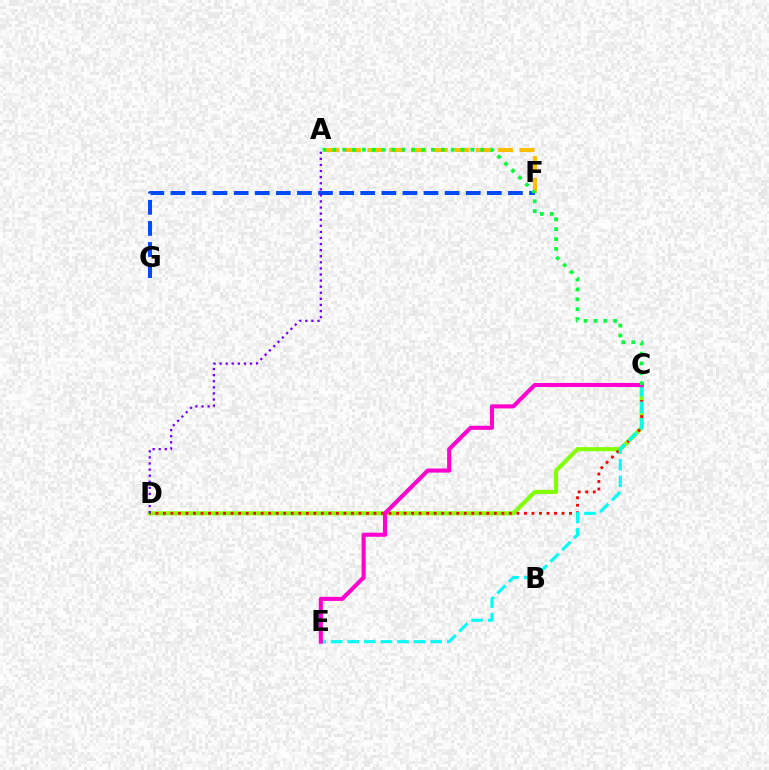{('C', 'D'): [{'color': '#84ff00', 'line_style': 'solid', 'thickness': 2.98}, {'color': '#ff0000', 'line_style': 'dotted', 'thickness': 2.04}], ('C', 'E'): [{'color': '#00fff6', 'line_style': 'dashed', 'thickness': 2.25}, {'color': '#ff00cf', 'line_style': 'solid', 'thickness': 2.94}], ('A', 'F'): [{'color': '#ffbd00', 'line_style': 'dashed', 'thickness': 2.95}], ('F', 'G'): [{'color': '#004bff', 'line_style': 'dashed', 'thickness': 2.87}], ('A', 'D'): [{'color': '#7200ff', 'line_style': 'dotted', 'thickness': 1.65}], ('A', 'C'): [{'color': '#00ff39', 'line_style': 'dotted', 'thickness': 2.68}]}